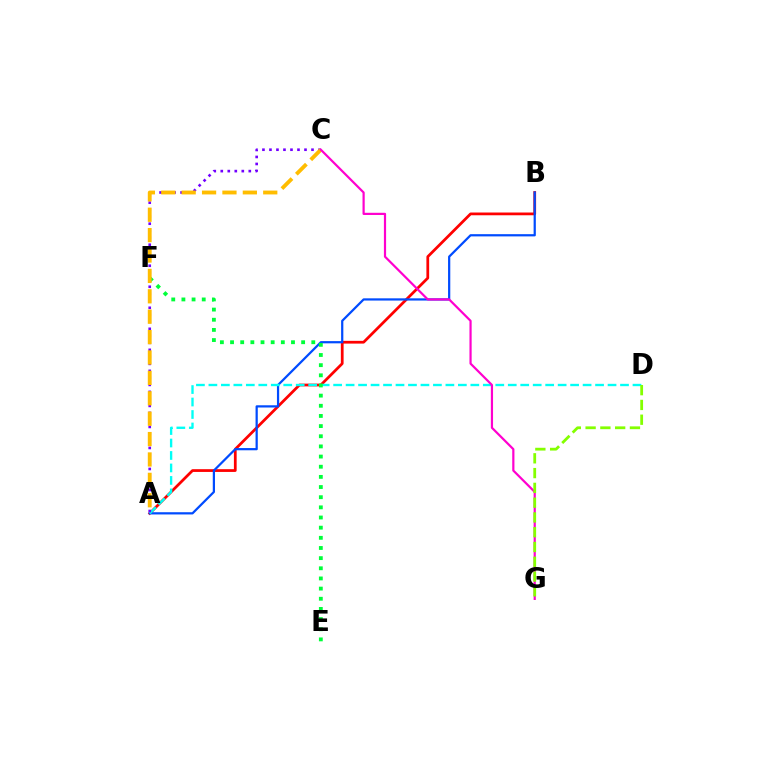{('A', 'B'): [{'color': '#ff0000', 'line_style': 'solid', 'thickness': 1.98}, {'color': '#004bff', 'line_style': 'solid', 'thickness': 1.6}], ('A', 'D'): [{'color': '#00fff6', 'line_style': 'dashed', 'thickness': 1.69}], ('E', 'F'): [{'color': '#00ff39', 'line_style': 'dotted', 'thickness': 2.76}], ('A', 'C'): [{'color': '#7200ff', 'line_style': 'dotted', 'thickness': 1.9}, {'color': '#ffbd00', 'line_style': 'dashed', 'thickness': 2.77}], ('C', 'G'): [{'color': '#ff00cf', 'line_style': 'solid', 'thickness': 1.58}], ('D', 'G'): [{'color': '#84ff00', 'line_style': 'dashed', 'thickness': 2.01}]}